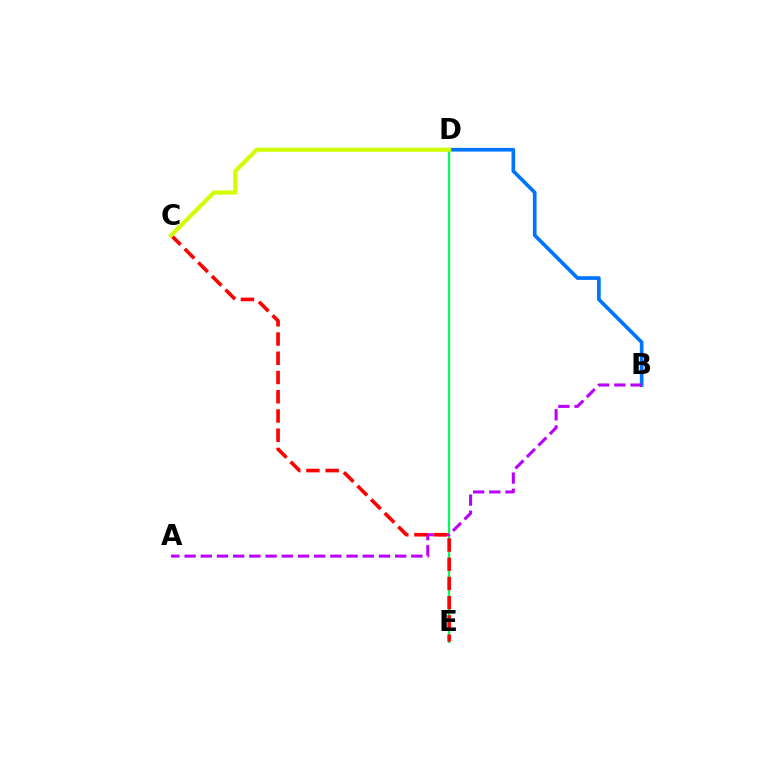{('D', 'E'): [{'color': '#00ff5c', 'line_style': 'solid', 'thickness': 1.59}], ('B', 'D'): [{'color': '#0074ff', 'line_style': 'solid', 'thickness': 2.64}], ('A', 'B'): [{'color': '#b900ff', 'line_style': 'dashed', 'thickness': 2.2}], ('C', 'E'): [{'color': '#ff0000', 'line_style': 'dashed', 'thickness': 2.61}], ('C', 'D'): [{'color': '#d1ff00', 'line_style': 'solid', 'thickness': 2.99}]}